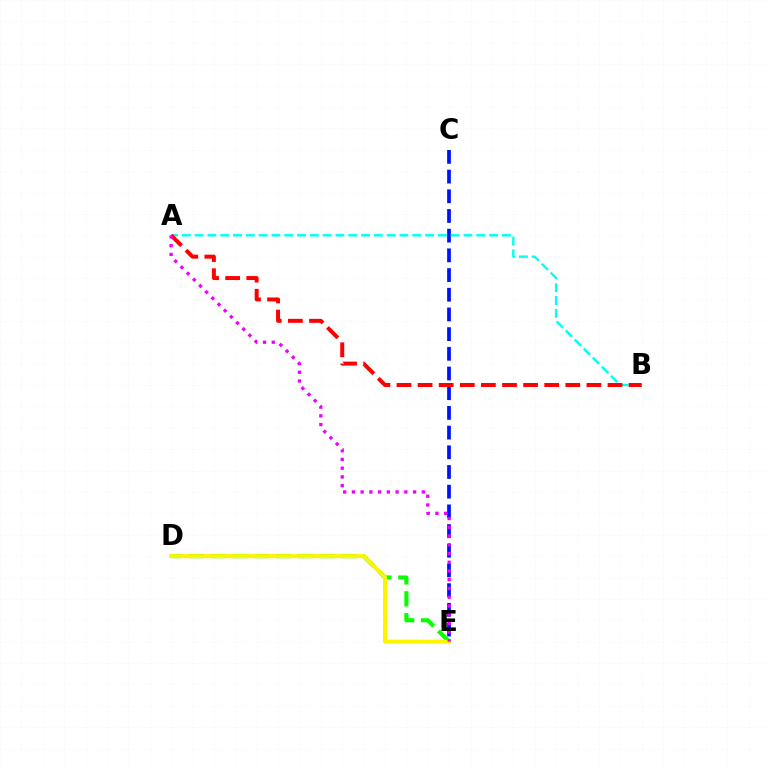{('C', 'E'): [{'color': '#0010ff', 'line_style': 'dashed', 'thickness': 2.68}], ('D', 'E'): [{'color': '#08ff00', 'line_style': 'dashed', 'thickness': 2.97}, {'color': '#fcf500', 'line_style': 'solid', 'thickness': 2.88}], ('A', 'B'): [{'color': '#00fff6', 'line_style': 'dashed', 'thickness': 1.74}, {'color': '#ff0000', 'line_style': 'dashed', 'thickness': 2.87}], ('A', 'E'): [{'color': '#ee00ff', 'line_style': 'dotted', 'thickness': 2.37}]}